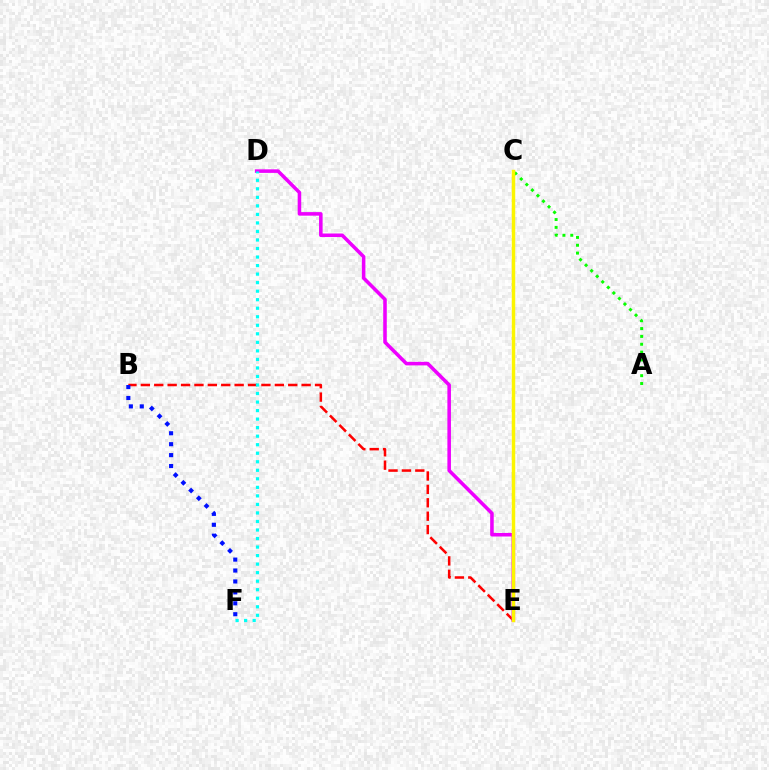{('A', 'C'): [{'color': '#08ff00', 'line_style': 'dotted', 'thickness': 2.13}], ('B', 'E'): [{'color': '#ff0000', 'line_style': 'dashed', 'thickness': 1.82}], ('D', 'E'): [{'color': '#ee00ff', 'line_style': 'solid', 'thickness': 2.56}], ('C', 'E'): [{'color': '#fcf500', 'line_style': 'solid', 'thickness': 2.49}], ('D', 'F'): [{'color': '#00fff6', 'line_style': 'dotted', 'thickness': 2.32}], ('B', 'F'): [{'color': '#0010ff', 'line_style': 'dotted', 'thickness': 2.97}]}